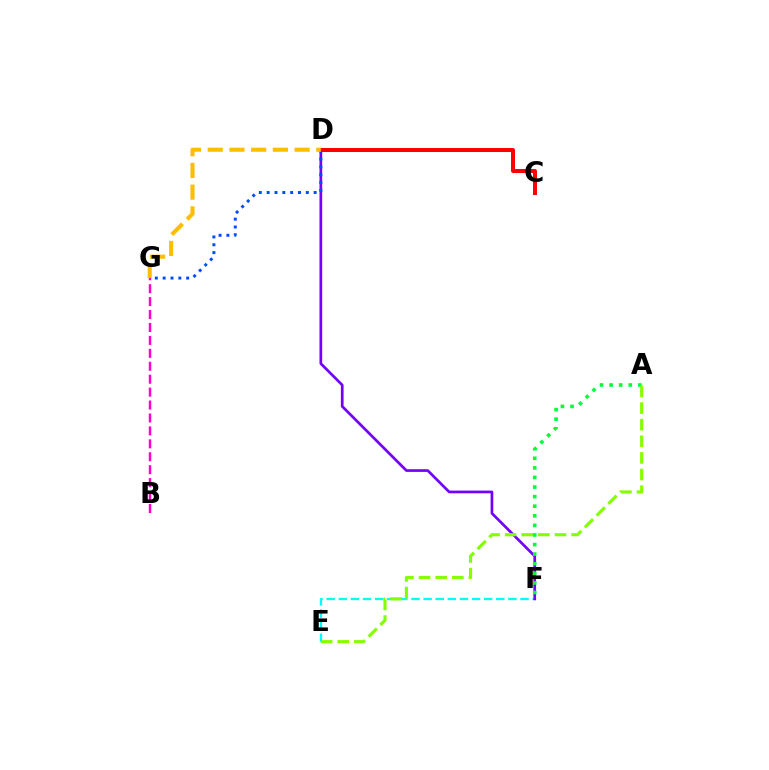{('E', 'F'): [{'color': '#00fff6', 'line_style': 'dashed', 'thickness': 1.65}], ('B', 'G'): [{'color': '#ff00cf', 'line_style': 'dashed', 'thickness': 1.76}], ('D', 'F'): [{'color': '#7200ff', 'line_style': 'solid', 'thickness': 1.94}], ('A', 'F'): [{'color': '#00ff39', 'line_style': 'dotted', 'thickness': 2.6}], ('D', 'G'): [{'color': '#004bff', 'line_style': 'dotted', 'thickness': 2.13}, {'color': '#ffbd00', 'line_style': 'dashed', 'thickness': 2.95}], ('C', 'D'): [{'color': '#ff0000', 'line_style': 'solid', 'thickness': 2.87}], ('A', 'E'): [{'color': '#84ff00', 'line_style': 'dashed', 'thickness': 2.26}]}